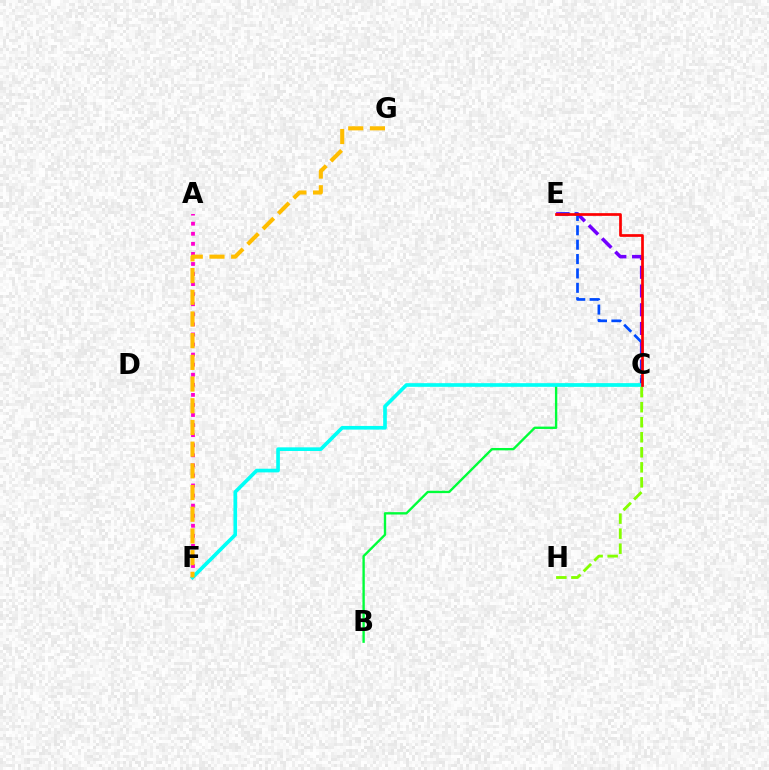{('B', 'C'): [{'color': '#00ff39', 'line_style': 'solid', 'thickness': 1.7}], ('A', 'F'): [{'color': '#ff00cf', 'line_style': 'dotted', 'thickness': 2.74}], ('C', 'E'): [{'color': '#7200ff', 'line_style': 'dashed', 'thickness': 2.54}, {'color': '#004bff', 'line_style': 'dashed', 'thickness': 1.95}, {'color': '#ff0000', 'line_style': 'solid', 'thickness': 1.95}], ('C', 'F'): [{'color': '#00fff6', 'line_style': 'solid', 'thickness': 2.63}], ('C', 'H'): [{'color': '#84ff00', 'line_style': 'dashed', 'thickness': 2.04}], ('F', 'G'): [{'color': '#ffbd00', 'line_style': 'dashed', 'thickness': 2.95}]}